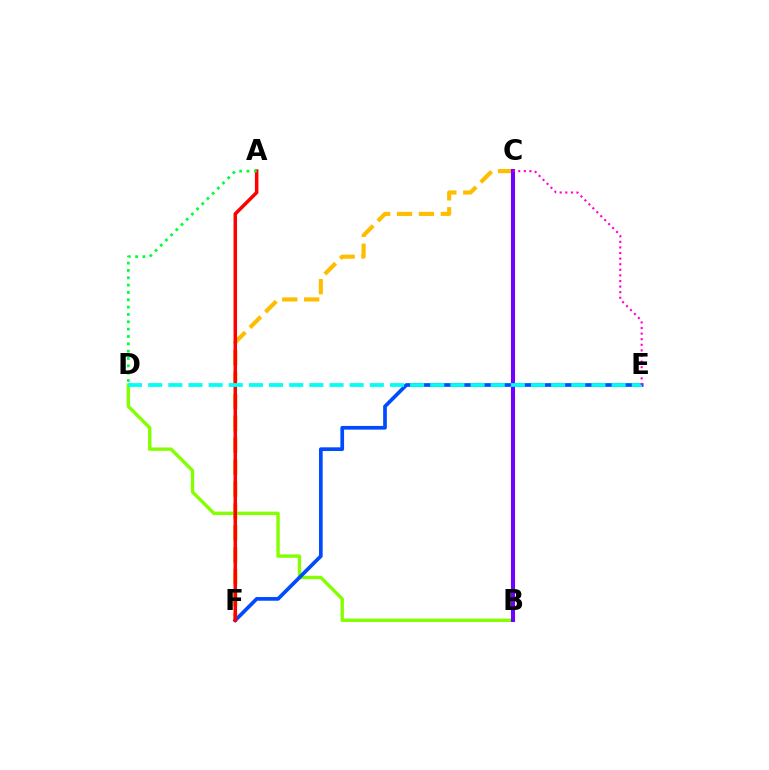{('C', 'F'): [{'color': '#ffbd00', 'line_style': 'dashed', 'thickness': 2.98}], ('B', 'D'): [{'color': '#84ff00', 'line_style': 'solid', 'thickness': 2.43}], ('E', 'F'): [{'color': '#004bff', 'line_style': 'solid', 'thickness': 2.66}], ('A', 'F'): [{'color': '#ff0000', 'line_style': 'solid', 'thickness': 2.53}], ('B', 'C'): [{'color': '#7200ff', 'line_style': 'solid', 'thickness': 2.92}], ('D', 'E'): [{'color': '#00fff6', 'line_style': 'dashed', 'thickness': 2.74}], ('C', 'E'): [{'color': '#ff00cf', 'line_style': 'dotted', 'thickness': 1.52}], ('A', 'D'): [{'color': '#00ff39', 'line_style': 'dotted', 'thickness': 1.99}]}